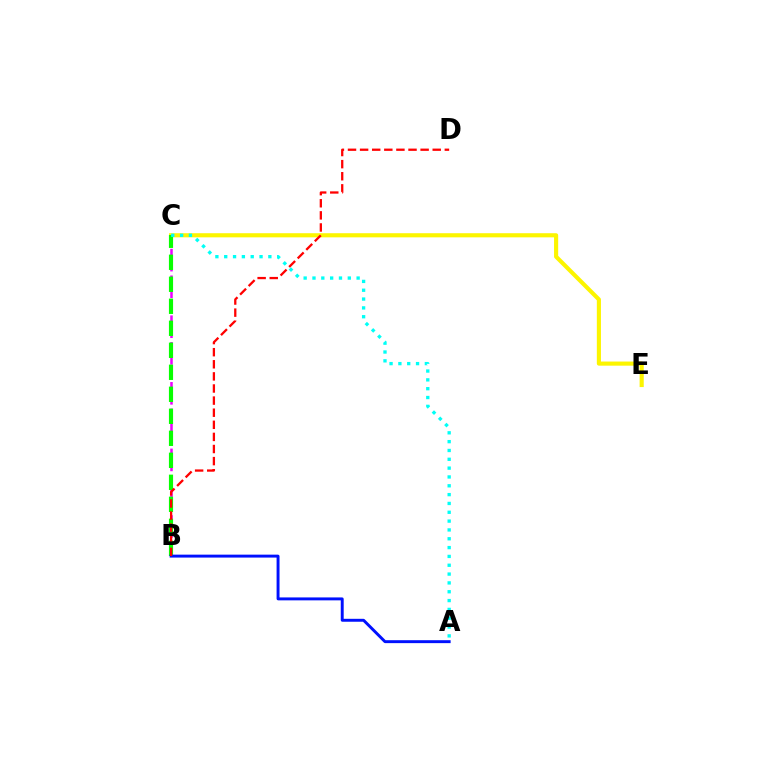{('B', 'C'): [{'color': '#ee00ff', 'line_style': 'dashed', 'thickness': 1.81}, {'color': '#08ff00', 'line_style': 'dashed', 'thickness': 2.99}], ('C', 'E'): [{'color': '#fcf500', 'line_style': 'solid', 'thickness': 2.97}], ('A', 'C'): [{'color': '#00fff6', 'line_style': 'dotted', 'thickness': 2.4}], ('A', 'B'): [{'color': '#0010ff', 'line_style': 'solid', 'thickness': 2.11}], ('B', 'D'): [{'color': '#ff0000', 'line_style': 'dashed', 'thickness': 1.64}]}